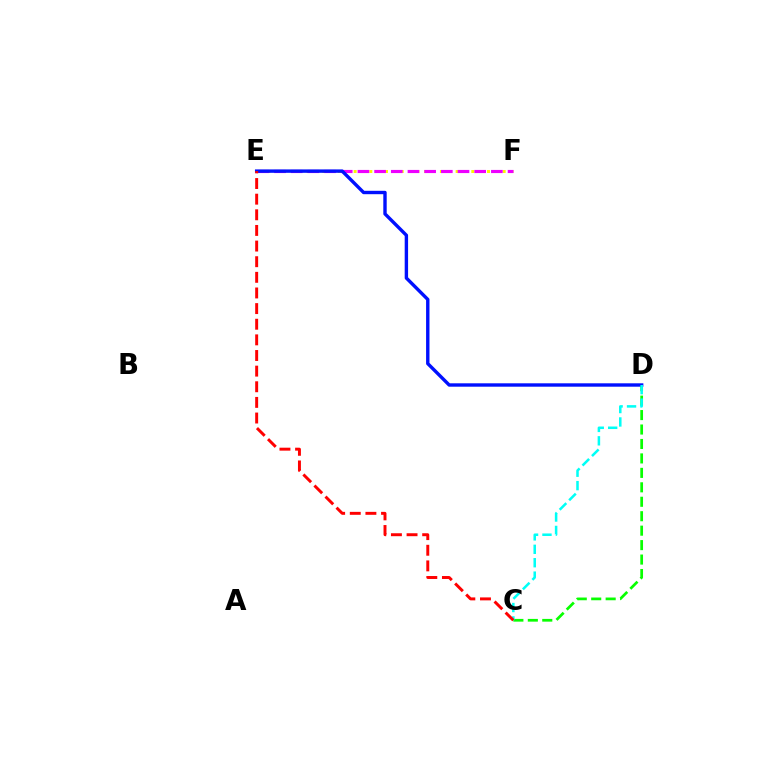{('E', 'F'): [{'color': '#fcf500', 'line_style': 'dotted', 'thickness': 2.13}, {'color': '#ee00ff', 'line_style': 'dashed', 'thickness': 2.27}], ('C', 'D'): [{'color': '#08ff00', 'line_style': 'dashed', 'thickness': 1.96}, {'color': '#00fff6', 'line_style': 'dashed', 'thickness': 1.82}], ('D', 'E'): [{'color': '#0010ff', 'line_style': 'solid', 'thickness': 2.44}], ('C', 'E'): [{'color': '#ff0000', 'line_style': 'dashed', 'thickness': 2.12}]}